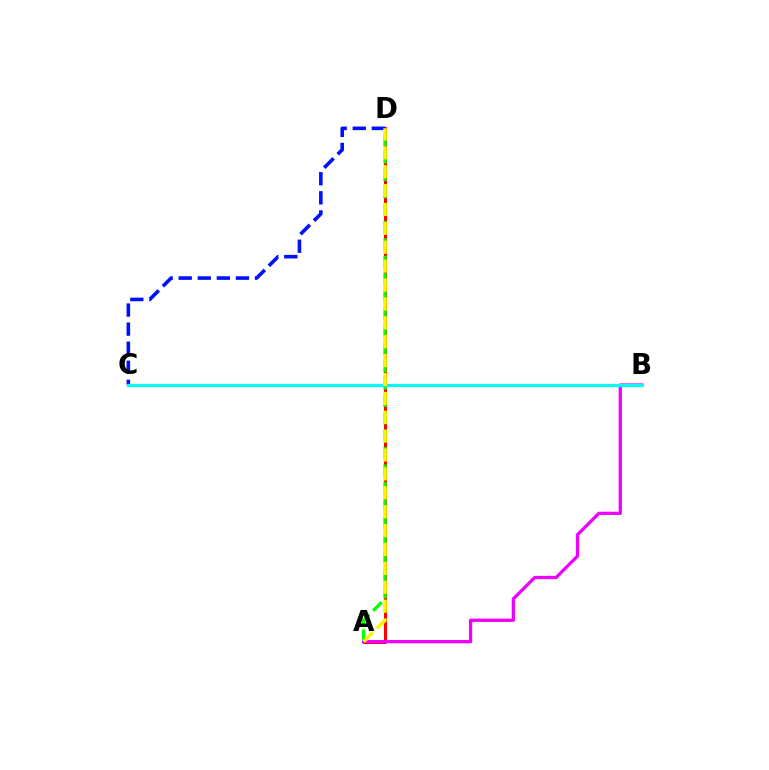{('A', 'D'): [{'color': '#ff0000', 'line_style': 'solid', 'thickness': 2.19}, {'color': '#08ff00', 'line_style': 'dashed', 'thickness': 2.36}, {'color': '#fcf500', 'line_style': 'dashed', 'thickness': 2.57}], ('C', 'D'): [{'color': '#0010ff', 'line_style': 'dashed', 'thickness': 2.59}], ('A', 'B'): [{'color': '#ee00ff', 'line_style': 'solid', 'thickness': 2.35}], ('B', 'C'): [{'color': '#00fff6', 'line_style': 'solid', 'thickness': 2.34}]}